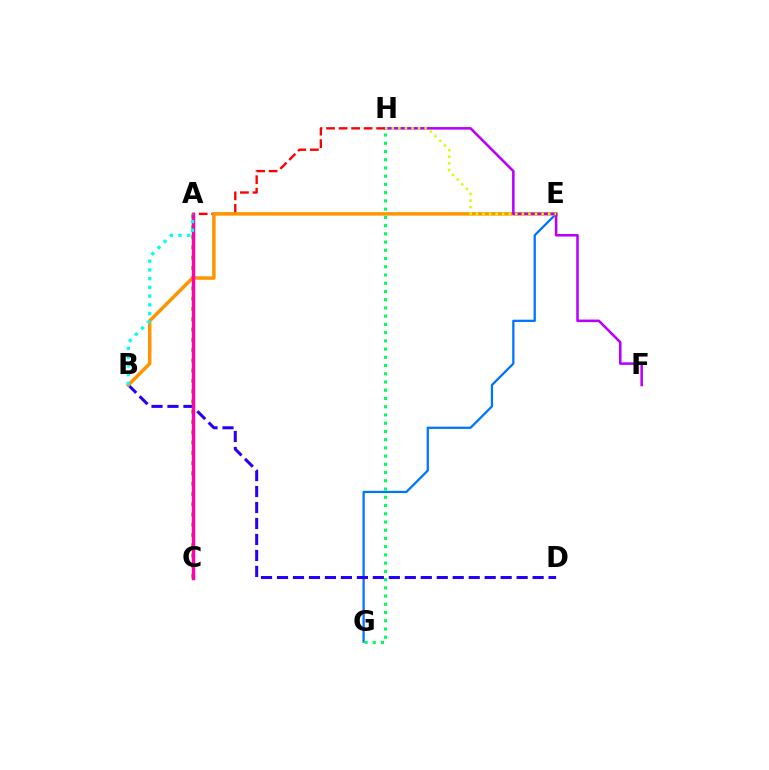{('E', 'G'): [{'color': '#0074ff', 'line_style': 'solid', 'thickness': 1.64}], ('A', 'C'): [{'color': '#3dff00', 'line_style': 'dotted', 'thickness': 2.79}, {'color': '#ff00ac', 'line_style': 'solid', 'thickness': 2.48}], ('B', 'D'): [{'color': '#2500ff', 'line_style': 'dashed', 'thickness': 2.17}], ('A', 'H'): [{'color': '#ff0000', 'line_style': 'dashed', 'thickness': 1.7}], ('B', 'E'): [{'color': '#ff9400', 'line_style': 'solid', 'thickness': 2.5}], ('F', 'H'): [{'color': '#b900ff', 'line_style': 'solid', 'thickness': 1.84}], ('A', 'B'): [{'color': '#00fff6', 'line_style': 'dotted', 'thickness': 2.37}], ('E', 'H'): [{'color': '#d1ff00', 'line_style': 'dotted', 'thickness': 1.79}], ('G', 'H'): [{'color': '#00ff5c', 'line_style': 'dotted', 'thickness': 2.24}]}